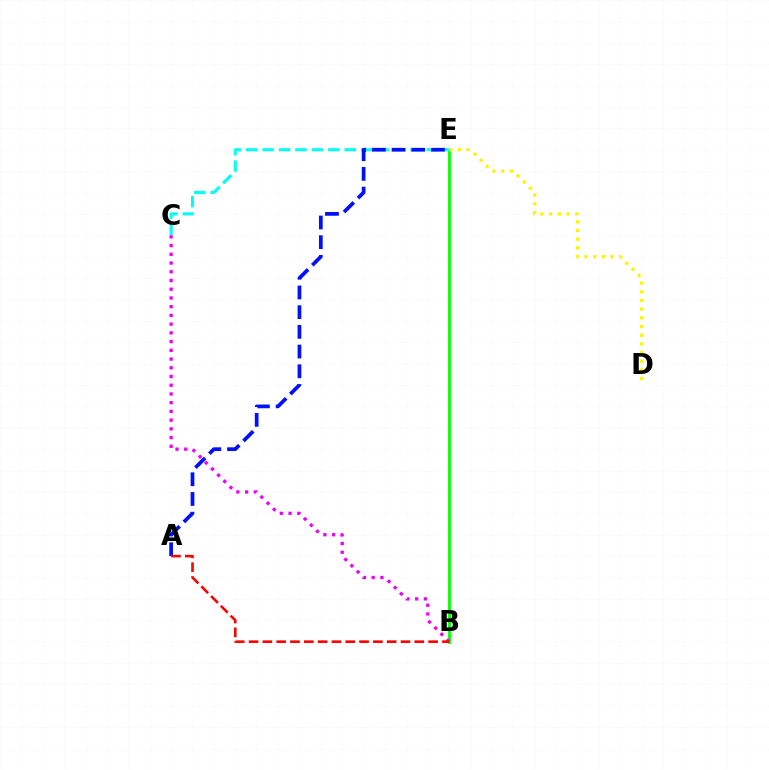{('B', 'E'): [{'color': '#08ff00', 'line_style': 'solid', 'thickness': 2.04}], ('C', 'E'): [{'color': '#00fff6', 'line_style': 'dashed', 'thickness': 2.23}], ('A', 'E'): [{'color': '#0010ff', 'line_style': 'dashed', 'thickness': 2.68}], ('B', 'C'): [{'color': '#ee00ff', 'line_style': 'dotted', 'thickness': 2.37}], ('A', 'B'): [{'color': '#ff0000', 'line_style': 'dashed', 'thickness': 1.88}], ('D', 'E'): [{'color': '#fcf500', 'line_style': 'dotted', 'thickness': 2.36}]}